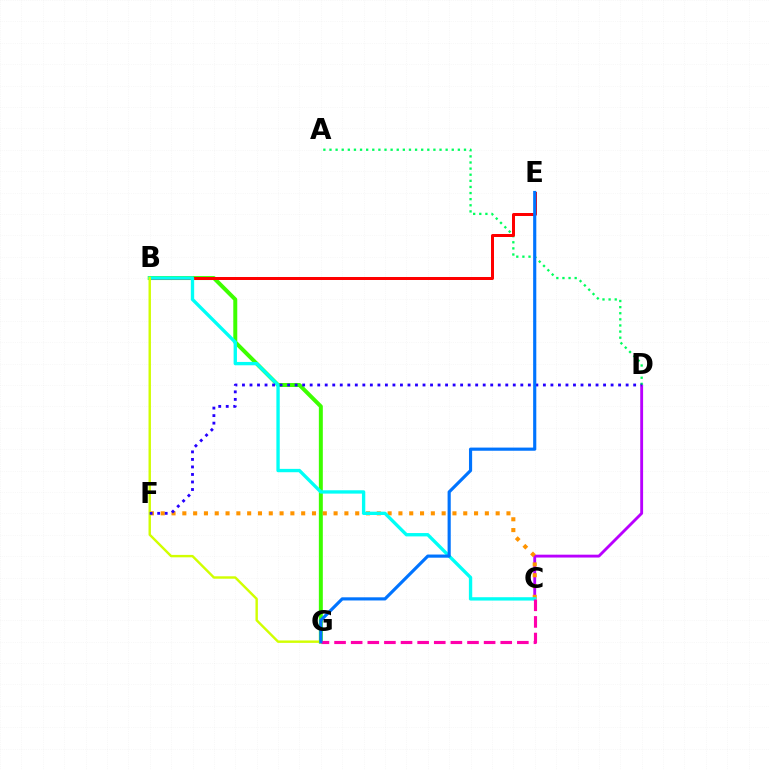{('C', 'D'): [{'color': '#b900ff', 'line_style': 'solid', 'thickness': 2.06}], ('B', 'G'): [{'color': '#3dff00', 'line_style': 'solid', 'thickness': 2.86}, {'color': '#d1ff00', 'line_style': 'solid', 'thickness': 1.74}], ('A', 'D'): [{'color': '#00ff5c', 'line_style': 'dotted', 'thickness': 1.66}], ('C', 'F'): [{'color': '#ff9400', 'line_style': 'dotted', 'thickness': 2.94}], ('B', 'E'): [{'color': '#ff0000', 'line_style': 'solid', 'thickness': 2.16}], ('B', 'C'): [{'color': '#00fff6', 'line_style': 'solid', 'thickness': 2.41}], ('C', 'G'): [{'color': '#ff00ac', 'line_style': 'dashed', 'thickness': 2.26}], ('D', 'F'): [{'color': '#2500ff', 'line_style': 'dotted', 'thickness': 2.04}], ('E', 'G'): [{'color': '#0074ff', 'line_style': 'solid', 'thickness': 2.27}]}